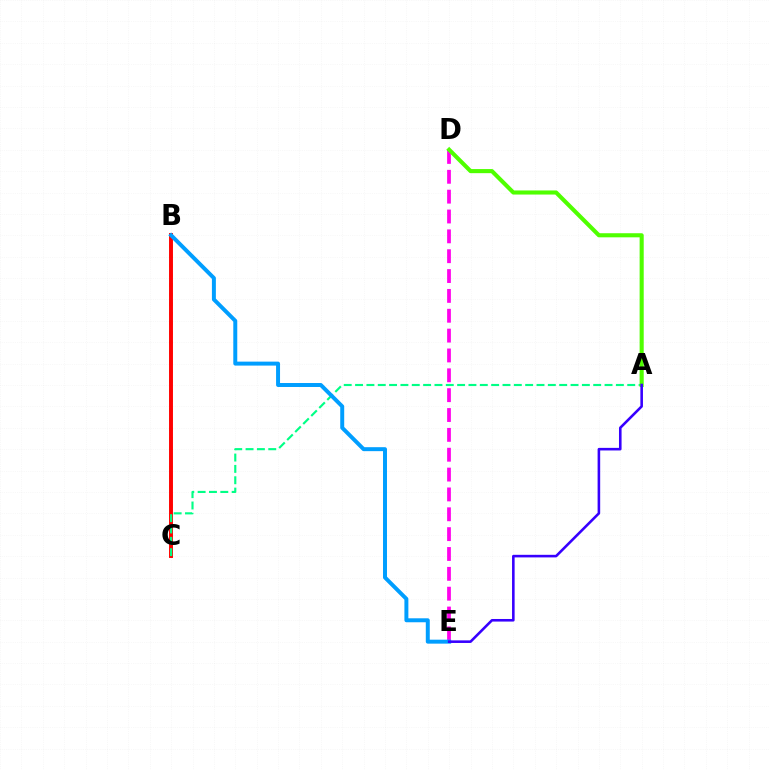{('B', 'C'): [{'color': '#ffd500', 'line_style': 'dotted', 'thickness': 2.61}, {'color': '#ff0000', 'line_style': 'solid', 'thickness': 2.82}], ('D', 'E'): [{'color': '#ff00ed', 'line_style': 'dashed', 'thickness': 2.7}], ('A', 'C'): [{'color': '#00ff86', 'line_style': 'dashed', 'thickness': 1.54}], ('A', 'D'): [{'color': '#4fff00', 'line_style': 'solid', 'thickness': 2.95}], ('B', 'E'): [{'color': '#009eff', 'line_style': 'solid', 'thickness': 2.85}], ('A', 'E'): [{'color': '#3700ff', 'line_style': 'solid', 'thickness': 1.86}]}